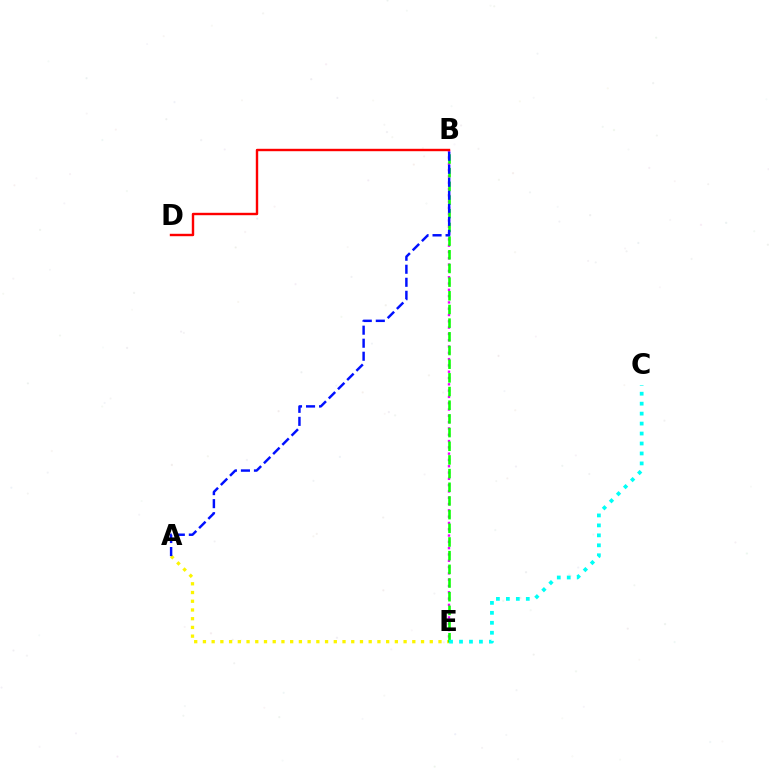{('A', 'E'): [{'color': '#fcf500', 'line_style': 'dotted', 'thickness': 2.37}], ('B', 'E'): [{'color': '#ee00ff', 'line_style': 'dotted', 'thickness': 1.71}, {'color': '#08ff00', 'line_style': 'dashed', 'thickness': 1.86}], ('B', 'D'): [{'color': '#ff0000', 'line_style': 'solid', 'thickness': 1.73}], ('A', 'B'): [{'color': '#0010ff', 'line_style': 'dashed', 'thickness': 1.77}], ('C', 'E'): [{'color': '#00fff6', 'line_style': 'dotted', 'thickness': 2.71}]}